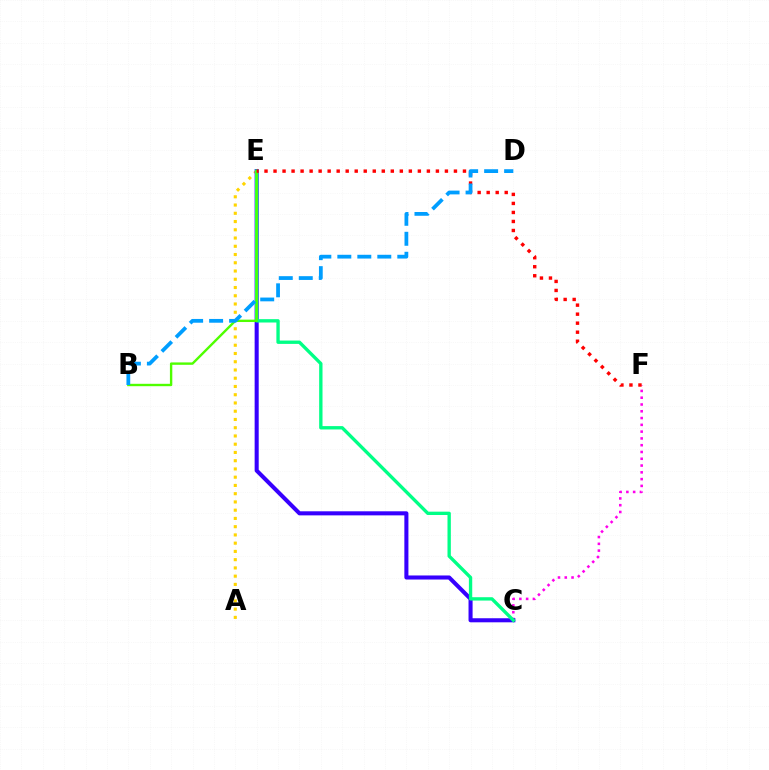{('A', 'E'): [{'color': '#ffd500', 'line_style': 'dotted', 'thickness': 2.24}], ('C', 'F'): [{'color': '#ff00ed', 'line_style': 'dotted', 'thickness': 1.84}], ('C', 'E'): [{'color': '#3700ff', 'line_style': 'solid', 'thickness': 2.93}, {'color': '#00ff86', 'line_style': 'solid', 'thickness': 2.41}], ('B', 'E'): [{'color': '#4fff00', 'line_style': 'solid', 'thickness': 1.72}], ('E', 'F'): [{'color': '#ff0000', 'line_style': 'dotted', 'thickness': 2.45}], ('B', 'D'): [{'color': '#009eff', 'line_style': 'dashed', 'thickness': 2.71}]}